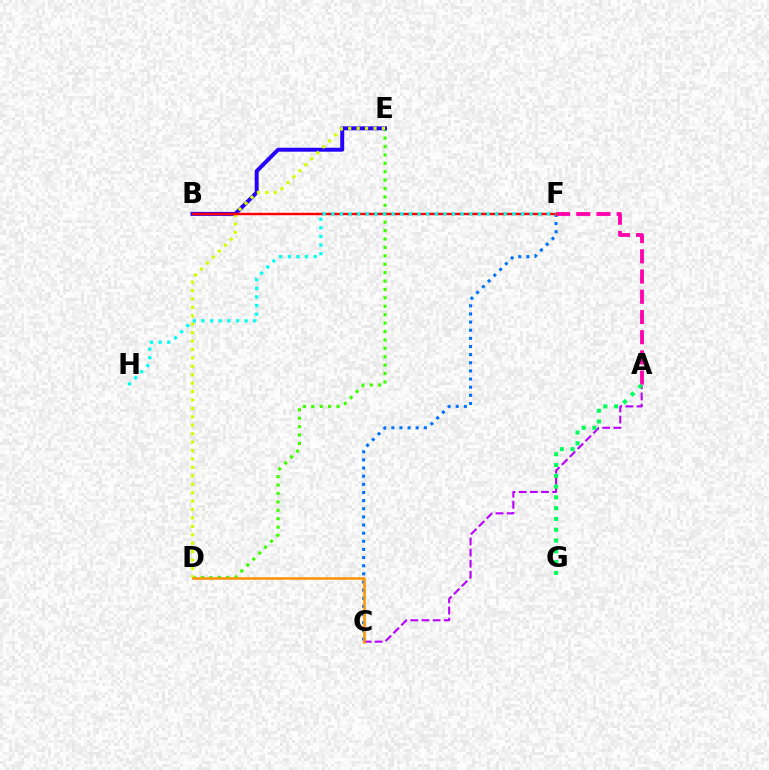{('D', 'E'): [{'color': '#3dff00', 'line_style': 'dotted', 'thickness': 2.28}, {'color': '#d1ff00', 'line_style': 'dotted', 'thickness': 2.29}], ('A', 'C'): [{'color': '#b900ff', 'line_style': 'dashed', 'thickness': 1.51}], ('B', 'E'): [{'color': '#2500ff', 'line_style': 'solid', 'thickness': 2.83}], ('C', 'F'): [{'color': '#0074ff', 'line_style': 'dotted', 'thickness': 2.21}], ('C', 'D'): [{'color': '#ff9400', 'line_style': 'solid', 'thickness': 1.83}], ('A', 'F'): [{'color': '#ff00ac', 'line_style': 'dashed', 'thickness': 2.75}], ('A', 'G'): [{'color': '#00ff5c', 'line_style': 'dotted', 'thickness': 2.93}], ('B', 'F'): [{'color': '#ff0000', 'line_style': 'solid', 'thickness': 1.75}], ('F', 'H'): [{'color': '#00fff6', 'line_style': 'dotted', 'thickness': 2.34}]}